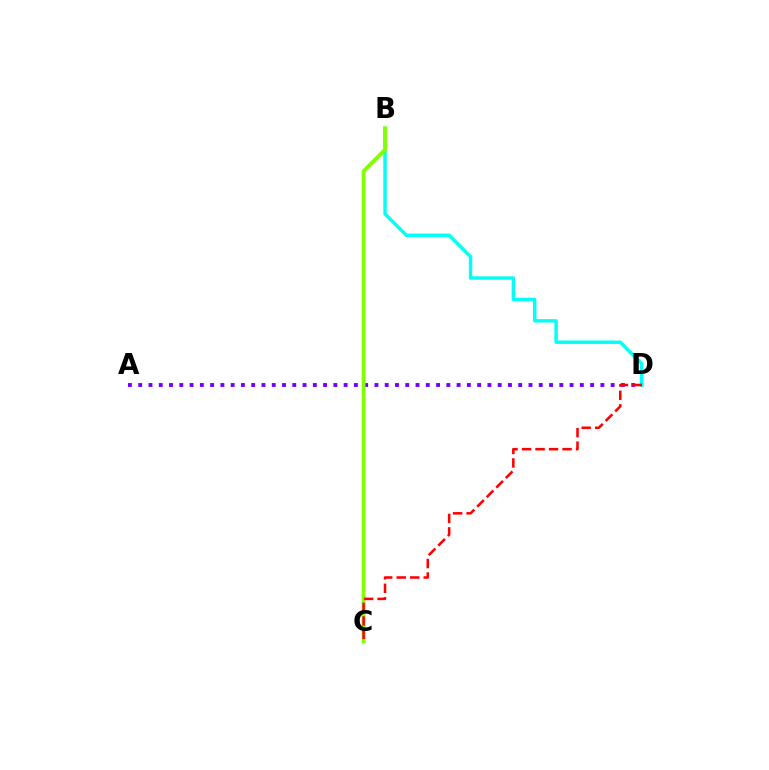{('B', 'D'): [{'color': '#00fff6', 'line_style': 'solid', 'thickness': 2.46}], ('A', 'D'): [{'color': '#7200ff', 'line_style': 'dotted', 'thickness': 2.79}], ('B', 'C'): [{'color': '#84ff00', 'line_style': 'solid', 'thickness': 2.77}], ('C', 'D'): [{'color': '#ff0000', 'line_style': 'dashed', 'thickness': 1.83}]}